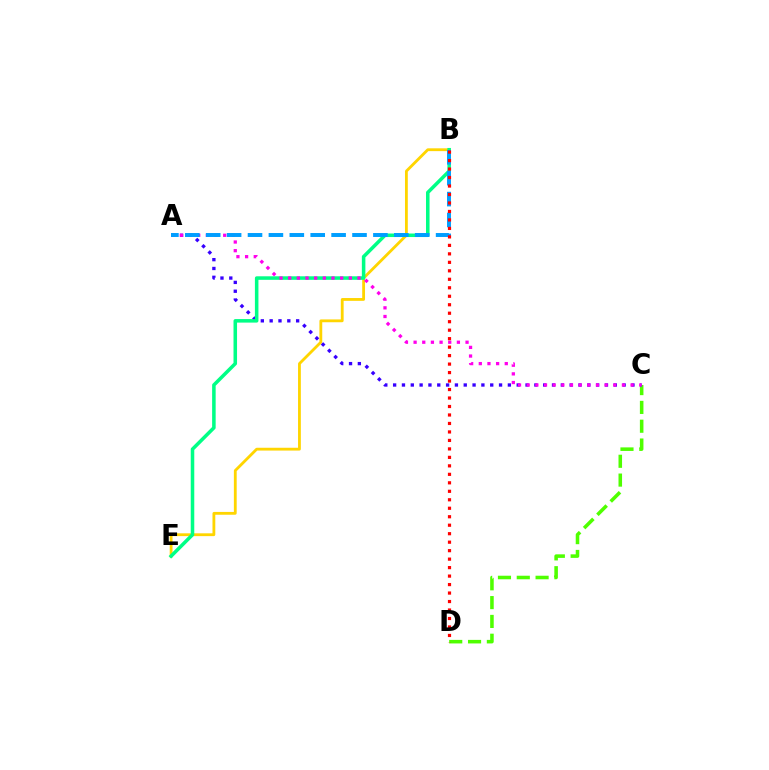{('B', 'E'): [{'color': '#ffd500', 'line_style': 'solid', 'thickness': 2.03}, {'color': '#00ff86', 'line_style': 'solid', 'thickness': 2.55}], ('C', 'D'): [{'color': '#4fff00', 'line_style': 'dashed', 'thickness': 2.56}], ('A', 'C'): [{'color': '#3700ff', 'line_style': 'dotted', 'thickness': 2.4}, {'color': '#ff00ed', 'line_style': 'dotted', 'thickness': 2.35}], ('A', 'B'): [{'color': '#009eff', 'line_style': 'dashed', 'thickness': 2.84}], ('B', 'D'): [{'color': '#ff0000', 'line_style': 'dotted', 'thickness': 2.3}]}